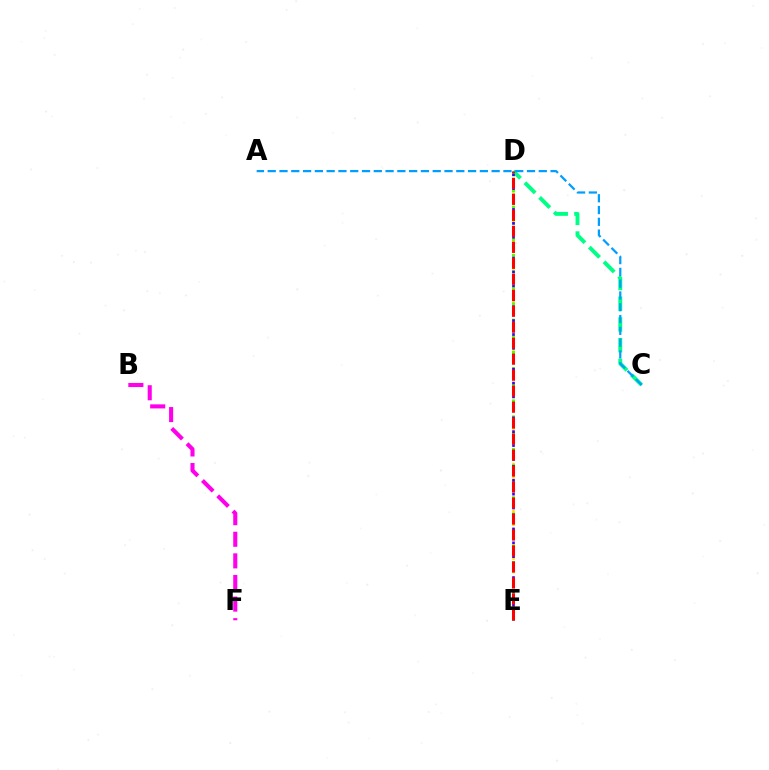{('C', 'D'): [{'color': '#00ff86', 'line_style': 'dashed', 'thickness': 2.82}], ('A', 'C'): [{'color': '#009eff', 'line_style': 'dashed', 'thickness': 1.6}], ('D', 'E'): [{'color': '#ffd500', 'line_style': 'dotted', 'thickness': 1.83}, {'color': '#4fff00', 'line_style': 'dotted', 'thickness': 2.19}, {'color': '#3700ff', 'line_style': 'dotted', 'thickness': 1.89}, {'color': '#ff0000', 'line_style': 'dashed', 'thickness': 2.17}], ('B', 'F'): [{'color': '#ff00ed', 'line_style': 'dashed', 'thickness': 2.94}]}